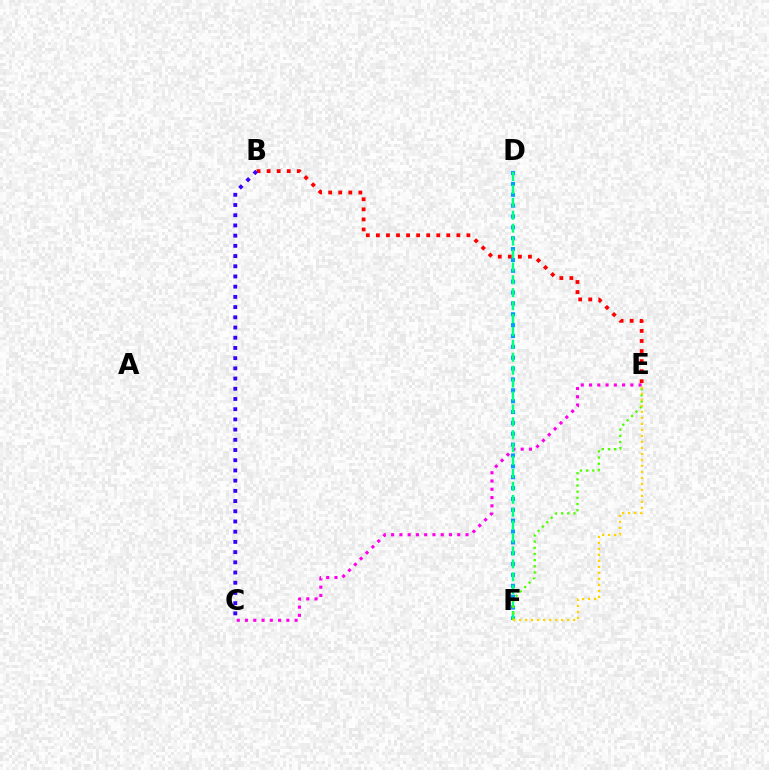{('B', 'E'): [{'color': '#ff0000', 'line_style': 'dotted', 'thickness': 2.73}], ('C', 'E'): [{'color': '#ff00ed', 'line_style': 'dotted', 'thickness': 2.25}], ('D', 'F'): [{'color': '#009eff', 'line_style': 'dotted', 'thickness': 2.95}, {'color': '#00ff86', 'line_style': 'dashed', 'thickness': 1.75}], ('B', 'C'): [{'color': '#3700ff', 'line_style': 'dotted', 'thickness': 2.77}], ('E', 'F'): [{'color': '#4fff00', 'line_style': 'dotted', 'thickness': 1.68}, {'color': '#ffd500', 'line_style': 'dotted', 'thickness': 1.63}]}